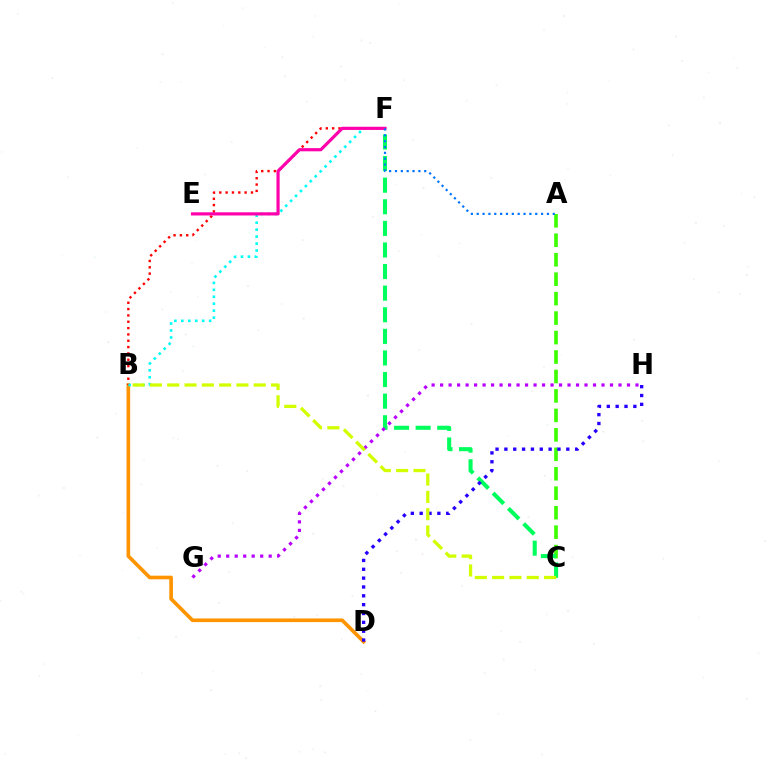{('B', 'D'): [{'color': '#ff9400', 'line_style': 'solid', 'thickness': 2.63}], ('A', 'C'): [{'color': '#3dff00', 'line_style': 'dashed', 'thickness': 2.64}], ('B', 'F'): [{'color': '#ff0000', 'line_style': 'dotted', 'thickness': 1.72}, {'color': '#00fff6', 'line_style': 'dotted', 'thickness': 1.89}], ('C', 'F'): [{'color': '#00ff5c', 'line_style': 'dashed', 'thickness': 2.93}], ('G', 'H'): [{'color': '#b900ff', 'line_style': 'dotted', 'thickness': 2.31}], ('D', 'H'): [{'color': '#2500ff', 'line_style': 'dotted', 'thickness': 2.4}], ('E', 'F'): [{'color': '#ff00ac', 'line_style': 'solid', 'thickness': 2.28}], ('B', 'C'): [{'color': '#d1ff00', 'line_style': 'dashed', 'thickness': 2.35}], ('A', 'F'): [{'color': '#0074ff', 'line_style': 'dotted', 'thickness': 1.59}]}